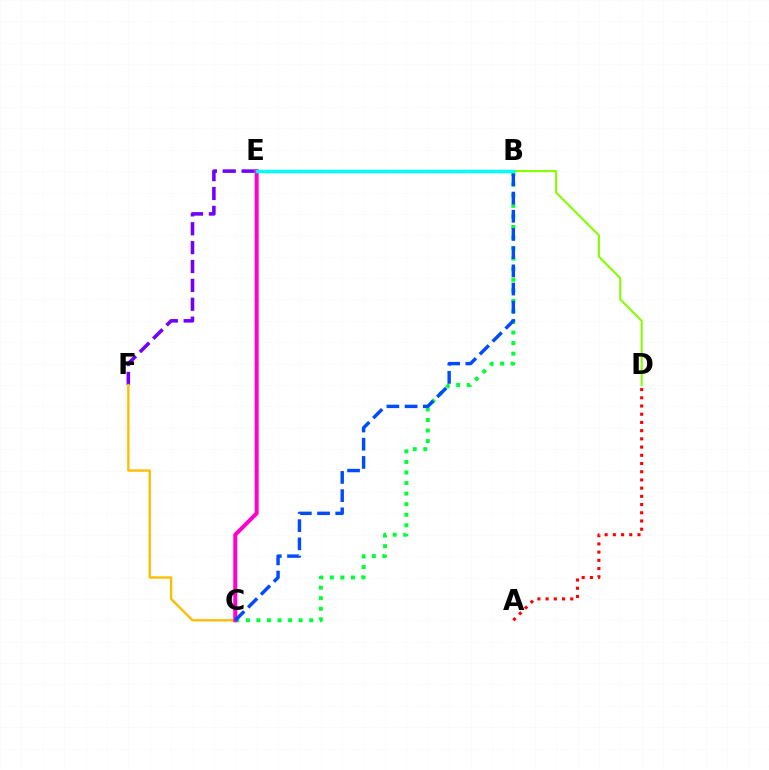{('B', 'D'): [{'color': '#84ff00', 'line_style': 'solid', 'thickness': 1.51}], ('B', 'C'): [{'color': '#00ff39', 'line_style': 'dotted', 'thickness': 2.87}, {'color': '#004bff', 'line_style': 'dashed', 'thickness': 2.47}], ('E', 'F'): [{'color': '#7200ff', 'line_style': 'dashed', 'thickness': 2.56}], ('C', 'F'): [{'color': '#ffbd00', 'line_style': 'solid', 'thickness': 1.69}], ('C', 'E'): [{'color': '#ff00cf', 'line_style': 'solid', 'thickness': 2.87}], ('B', 'E'): [{'color': '#00fff6', 'line_style': 'solid', 'thickness': 2.49}], ('A', 'D'): [{'color': '#ff0000', 'line_style': 'dotted', 'thickness': 2.23}]}